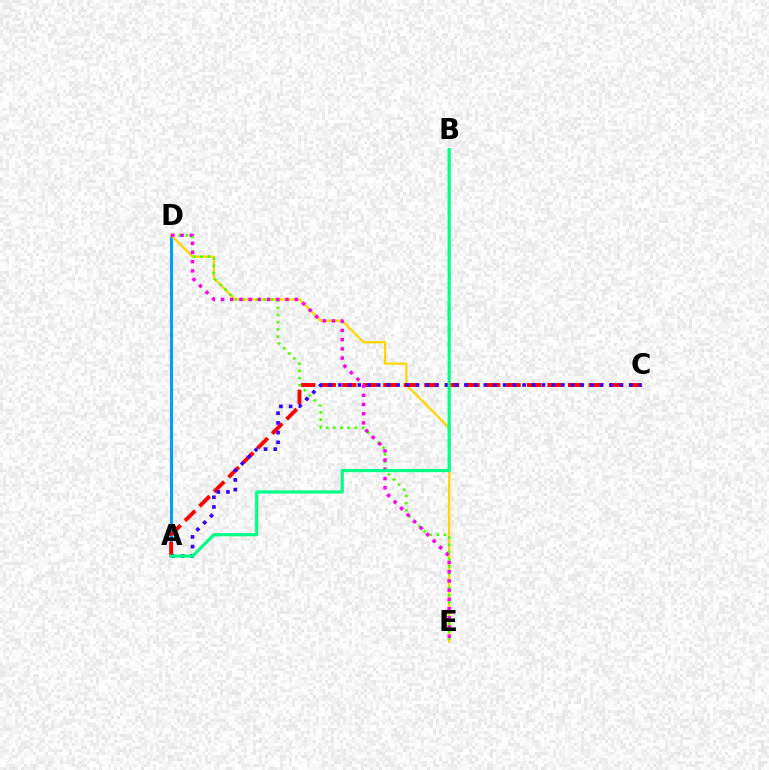{('A', 'D'): [{'color': '#009eff', 'line_style': 'solid', 'thickness': 2.2}], ('D', 'E'): [{'color': '#ffd500', 'line_style': 'solid', 'thickness': 1.62}, {'color': '#4fff00', 'line_style': 'dotted', 'thickness': 1.96}, {'color': '#ff00ed', 'line_style': 'dotted', 'thickness': 2.5}], ('A', 'C'): [{'color': '#ff0000', 'line_style': 'dashed', 'thickness': 2.79}, {'color': '#3700ff', 'line_style': 'dotted', 'thickness': 2.63}], ('A', 'B'): [{'color': '#00ff86', 'line_style': 'solid', 'thickness': 2.29}]}